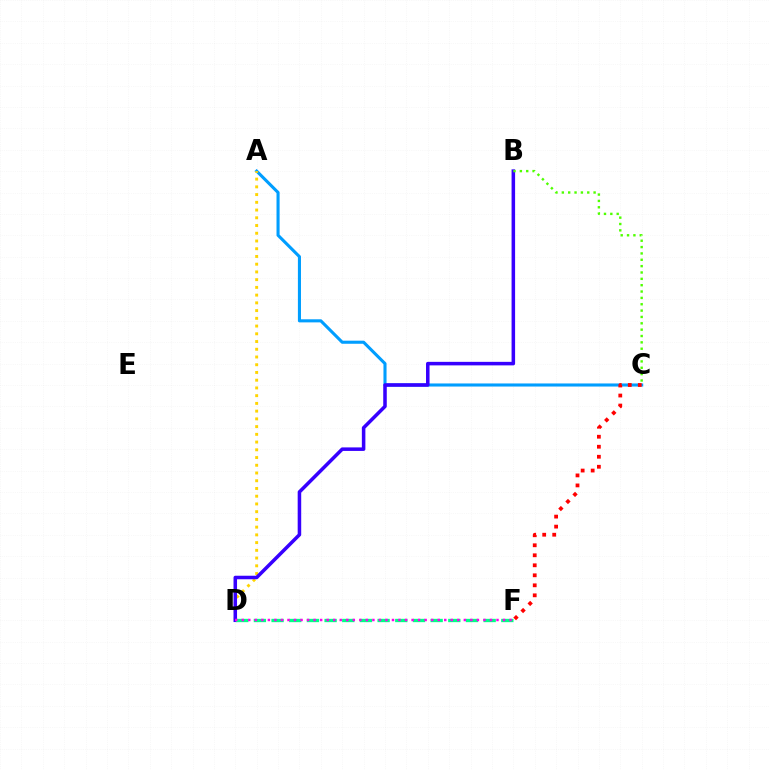{('A', 'C'): [{'color': '#009eff', 'line_style': 'solid', 'thickness': 2.22}], ('A', 'D'): [{'color': '#ffd500', 'line_style': 'dotted', 'thickness': 2.1}], ('B', 'D'): [{'color': '#3700ff', 'line_style': 'solid', 'thickness': 2.54}], ('D', 'F'): [{'color': '#00ff86', 'line_style': 'dashed', 'thickness': 2.4}, {'color': '#ff00ed', 'line_style': 'dotted', 'thickness': 1.77}], ('B', 'C'): [{'color': '#4fff00', 'line_style': 'dotted', 'thickness': 1.73}], ('C', 'F'): [{'color': '#ff0000', 'line_style': 'dotted', 'thickness': 2.72}]}